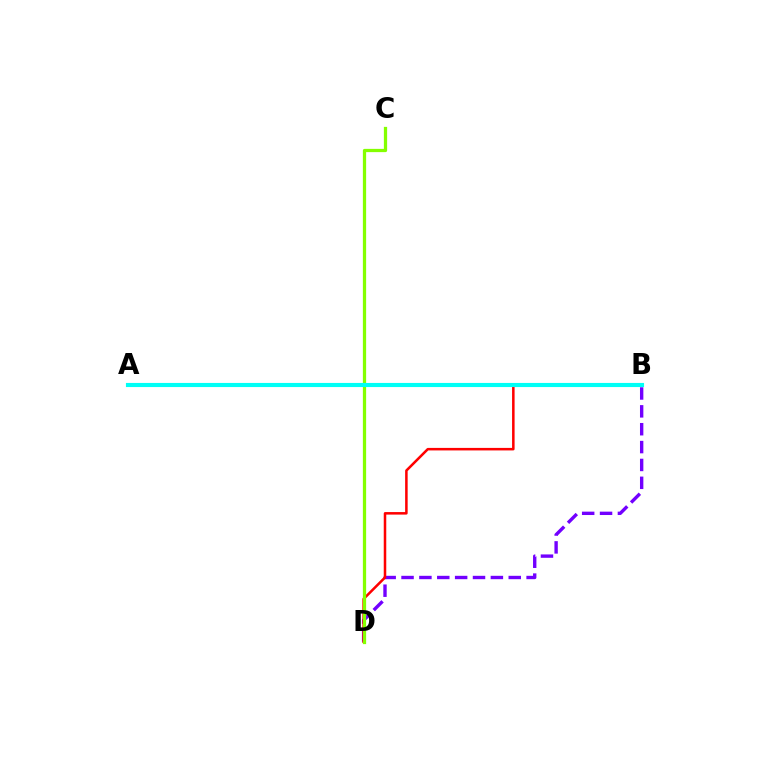{('B', 'D'): [{'color': '#7200ff', 'line_style': 'dashed', 'thickness': 2.43}, {'color': '#ff0000', 'line_style': 'solid', 'thickness': 1.82}], ('C', 'D'): [{'color': '#84ff00', 'line_style': 'solid', 'thickness': 2.35}], ('A', 'B'): [{'color': '#00fff6', 'line_style': 'solid', 'thickness': 2.97}]}